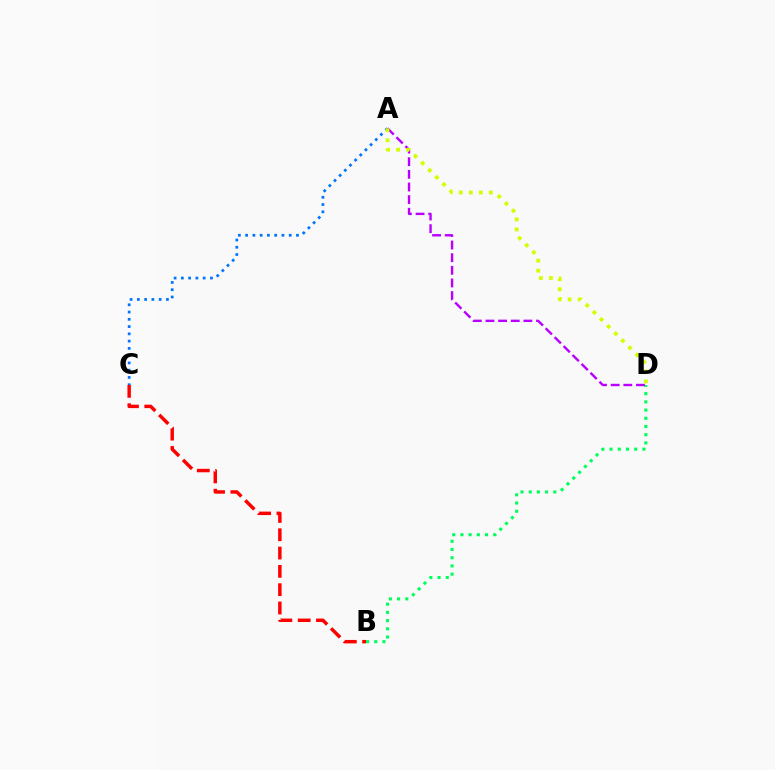{('B', 'D'): [{'color': '#00ff5c', 'line_style': 'dotted', 'thickness': 2.23}], ('A', 'D'): [{'color': '#b900ff', 'line_style': 'dashed', 'thickness': 1.72}, {'color': '#d1ff00', 'line_style': 'dotted', 'thickness': 2.73}], ('A', 'C'): [{'color': '#0074ff', 'line_style': 'dotted', 'thickness': 1.97}], ('B', 'C'): [{'color': '#ff0000', 'line_style': 'dashed', 'thickness': 2.49}]}